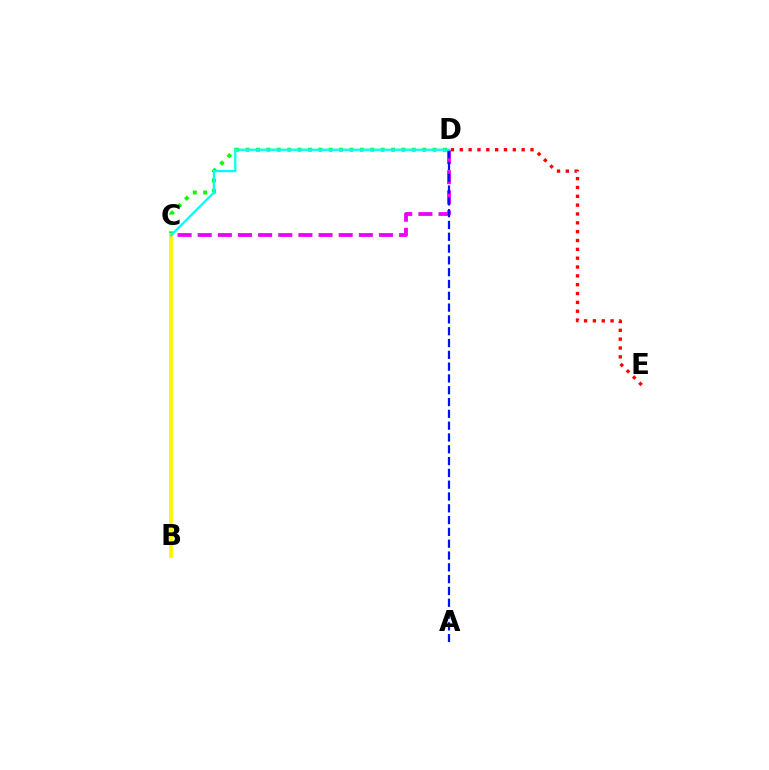{('C', 'D'): [{'color': '#ee00ff', 'line_style': 'dashed', 'thickness': 2.74}, {'color': '#08ff00', 'line_style': 'dotted', 'thickness': 2.82}, {'color': '#00fff6', 'line_style': 'solid', 'thickness': 1.62}], ('D', 'E'): [{'color': '#ff0000', 'line_style': 'dotted', 'thickness': 2.4}], ('A', 'D'): [{'color': '#0010ff', 'line_style': 'dashed', 'thickness': 1.6}], ('B', 'C'): [{'color': '#fcf500', 'line_style': 'solid', 'thickness': 2.69}]}